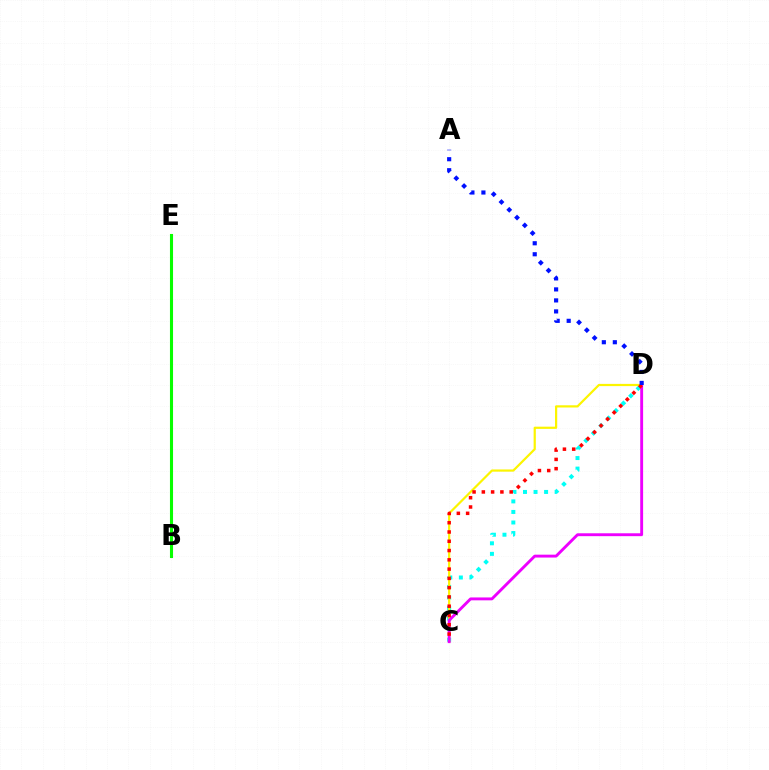{('C', 'D'): [{'color': '#00fff6', 'line_style': 'dotted', 'thickness': 2.87}, {'color': '#fcf500', 'line_style': 'solid', 'thickness': 1.59}, {'color': '#ee00ff', 'line_style': 'solid', 'thickness': 2.08}, {'color': '#ff0000', 'line_style': 'dotted', 'thickness': 2.52}], ('B', 'E'): [{'color': '#08ff00', 'line_style': 'solid', 'thickness': 2.22}], ('A', 'D'): [{'color': '#0010ff', 'line_style': 'dotted', 'thickness': 2.99}]}